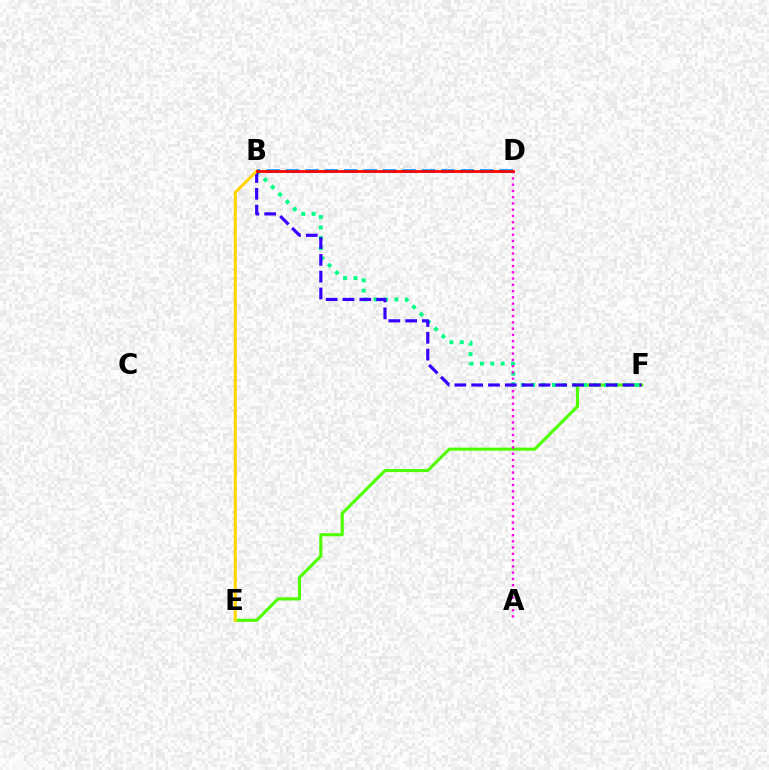{('E', 'F'): [{'color': '#4fff00', 'line_style': 'solid', 'thickness': 2.23}], ('B', 'F'): [{'color': '#00ff86', 'line_style': 'dotted', 'thickness': 2.82}, {'color': '#3700ff', 'line_style': 'dashed', 'thickness': 2.28}], ('A', 'D'): [{'color': '#ff00ed', 'line_style': 'dotted', 'thickness': 1.7}], ('B', 'D'): [{'color': '#009eff', 'line_style': 'dashed', 'thickness': 2.64}, {'color': '#ff0000', 'line_style': 'solid', 'thickness': 1.98}], ('B', 'E'): [{'color': '#ffd500', 'line_style': 'solid', 'thickness': 2.16}]}